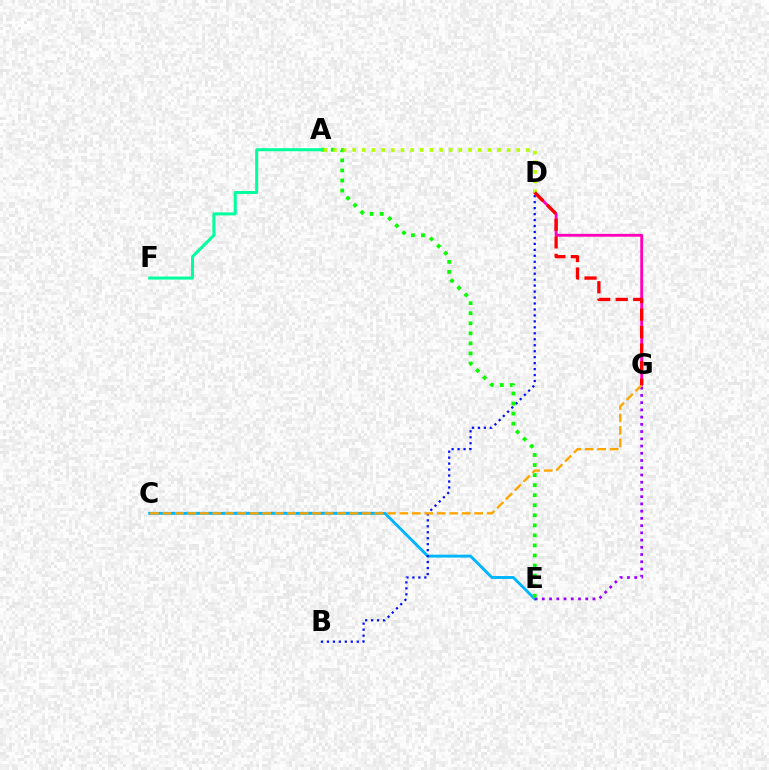{('C', 'E'): [{'color': '#00b5ff', 'line_style': 'solid', 'thickness': 2.09}], ('B', 'D'): [{'color': '#0010ff', 'line_style': 'dotted', 'thickness': 1.62}], ('D', 'G'): [{'color': '#ff00bd', 'line_style': 'solid', 'thickness': 2.05}, {'color': '#ff0000', 'line_style': 'dashed', 'thickness': 2.38}], ('E', 'G'): [{'color': '#9b00ff', 'line_style': 'dotted', 'thickness': 1.96}], ('A', 'E'): [{'color': '#08ff00', 'line_style': 'dotted', 'thickness': 2.73}], ('A', 'D'): [{'color': '#b3ff00', 'line_style': 'dotted', 'thickness': 2.62}], ('A', 'F'): [{'color': '#00ff9d', 'line_style': 'solid', 'thickness': 2.17}], ('C', 'G'): [{'color': '#ffa500', 'line_style': 'dashed', 'thickness': 1.69}]}